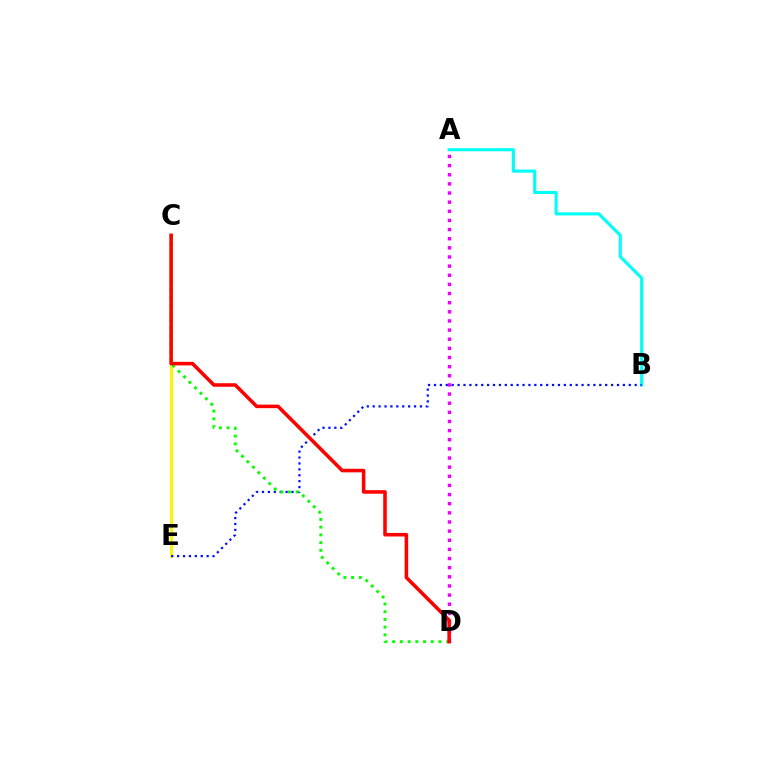{('A', 'D'): [{'color': '#ee00ff', 'line_style': 'dotted', 'thickness': 2.48}], ('C', 'E'): [{'color': '#fcf500', 'line_style': 'solid', 'thickness': 2.17}], ('A', 'B'): [{'color': '#00fff6', 'line_style': 'solid', 'thickness': 2.24}], ('B', 'E'): [{'color': '#0010ff', 'line_style': 'dotted', 'thickness': 1.6}], ('C', 'D'): [{'color': '#08ff00', 'line_style': 'dotted', 'thickness': 2.1}, {'color': '#ff0000', 'line_style': 'solid', 'thickness': 2.56}]}